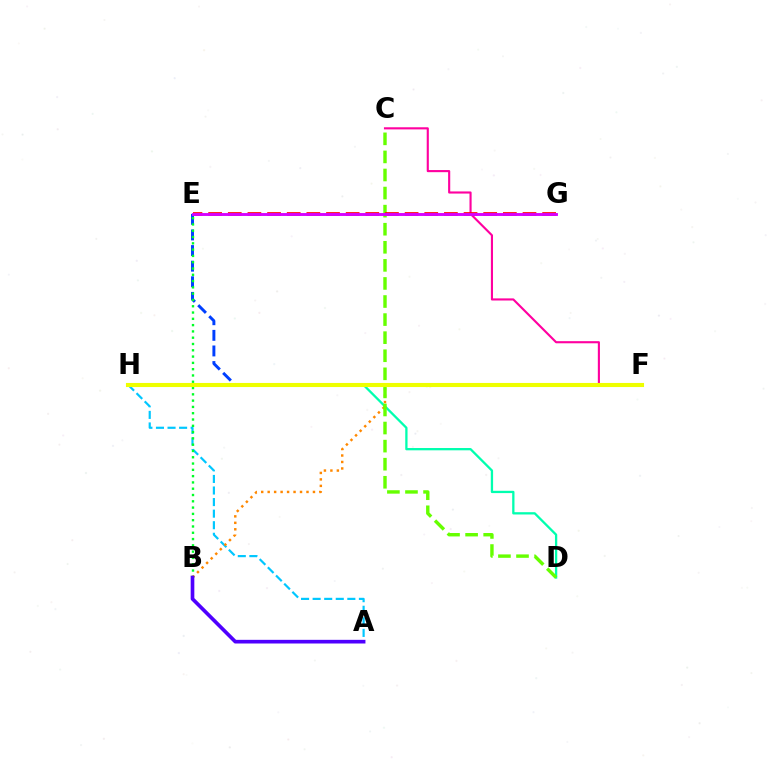{('A', 'H'): [{'color': '#00c7ff', 'line_style': 'dashed', 'thickness': 1.57}], ('E', 'F'): [{'color': '#003fff', 'line_style': 'dashed', 'thickness': 2.12}], ('C', 'F'): [{'color': '#ff00a0', 'line_style': 'solid', 'thickness': 1.53}], ('B', 'E'): [{'color': '#00ff27', 'line_style': 'dotted', 'thickness': 1.71}], ('D', 'H'): [{'color': '#00ffaf', 'line_style': 'solid', 'thickness': 1.65}], ('B', 'F'): [{'color': '#ff8800', 'line_style': 'dotted', 'thickness': 1.76}], ('C', 'D'): [{'color': '#66ff00', 'line_style': 'dashed', 'thickness': 2.46}], ('E', 'G'): [{'color': '#ff0000', 'line_style': 'dashed', 'thickness': 2.67}, {'color': '#d600ff', 'line_style': 'solid', 'thickness': 2.08}], ('F', 'H'): [{'color': '#eeff00', 'line_style': 'solid', 'thickness': 2.95}], ('A', 'B'): [{'color': '#4f00ff', 'line_style': 'solid', 'thickness': 2.64}]}